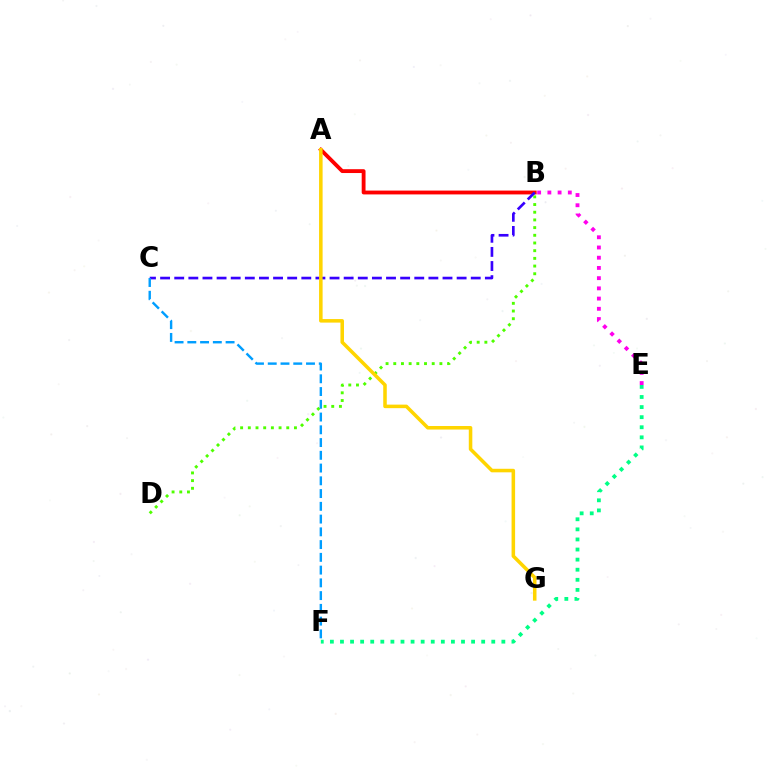{('A', 'B'): [{'color': '#ff0000', 'line_style': 'solid', 'thickness': 2.76}], ('B', 'D'): [{'color': '#4fff00', 'line_style': 'dotted', 'thickness': 2.09}], ('B', 'C'): [{'color': '#3700ff', 'line_style': 'dashed', 'thickness': 1.92}], ('C', 'F'): [{'color': '#009eff', 'line_style': 'dashed', 'thickness': 1.73}], ('A', 'G'): [{'color': '#ffd500', 'line_style': 'solid', 'thickness': 2.55}], ('E', 'F'): [{'color': '#00ff86', 'line_style': 'dotted', 'thickness': 2.74}], ('B', 'E'): [{'color': '#ff00ed', 'line_style': 'dotted', 'thickness': 2.78}]}